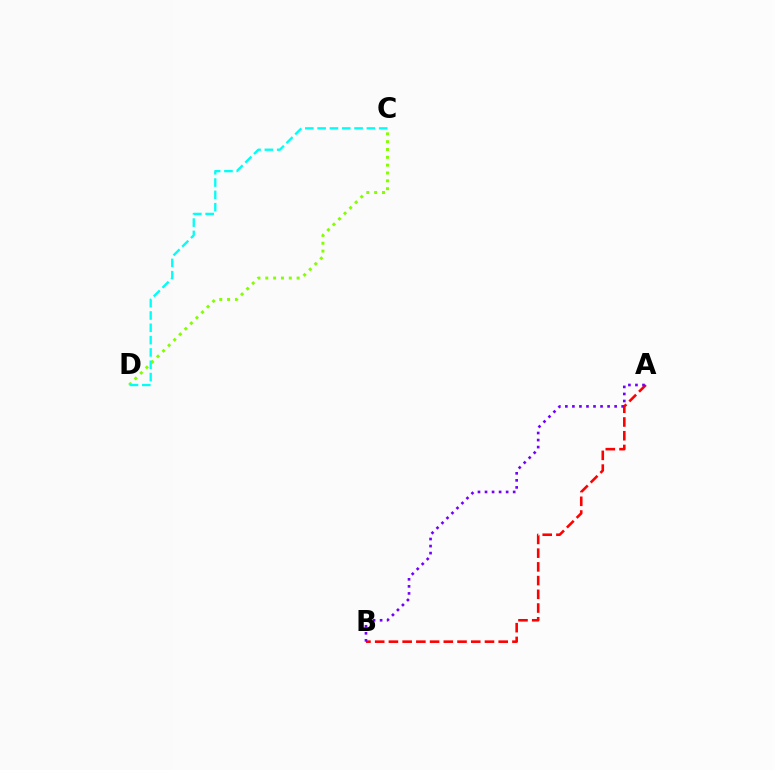{('A', 'B'): [{'color': '#ff0000', 'line_style': 'dashed', 'thickness': 1.86}, {'color': '#7200ff', 'line_style': 'dotted', 'thickness': 1.91}], ('C', 'D'): [{'color': '#84ff00', 'line_style': 'dotted', 'thickness': 2.13}, {'color': '#00fff6', 'line_style': 'dashed', 'thickness': 1.67}]}